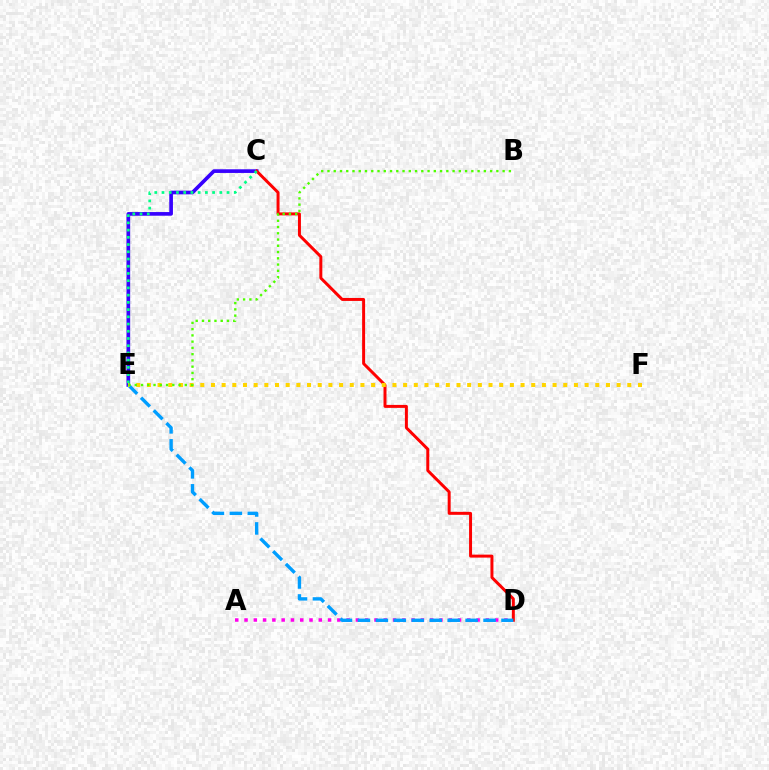{('C', 'E'): [{'color': '#3700ff', 'line_style': 'solid', 'thickness': 2.64}, {'color': '#00ff86', 'line_style': 'dotted', 'thickness': 1.96}], ('A', 'D'): [{'color': '#ff00ed', 'line_style': 'dotted', 'thickness': 2.52}], ('C', 'D'): [{'color': '#ff0000', 'line_style': 'solid', 'thickness': 2.14}], ('D', 'E'): [{'color': '#009eff', 'line_style': 'dashed', 'thickness': 2.44}], ('E', 'F'): [{'color': '#ffd500', 'line_style': 'dotted', 'thickness': 2.9}], ('B', 'E'): [{'color': '#4fff00', 'line_style': 'dotted', 'thickness': 1.7}]}